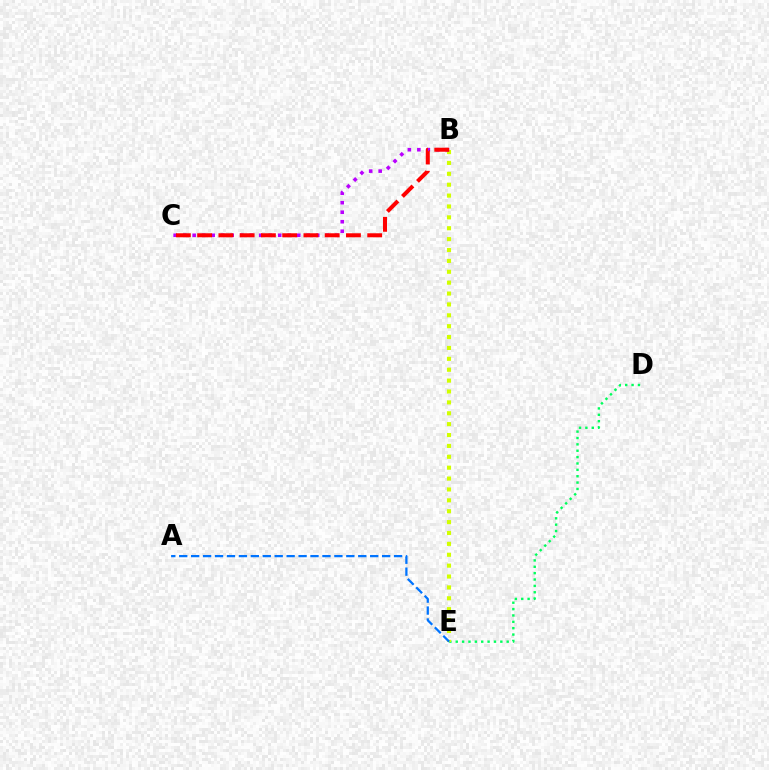{('D', 'E'): [{'color': '#00ff5c', 'line_style': 'dotted', 'thickness': 1.73}], ('B', 'E'): [{'color': '#d1ff00', 'line_style': 'dotted', 'thickness': 2.96}], ('B', 'C'): [{'color': '#b900ff', 'line_style': 'dotted', 'thickness': 2.58}, {'color': '#ff0000', 'line_style': 'dashed', 'thickness': 2.89}], ('A', 'E'): [{'color': '#0074ff', 'line_style': 'dashed', 'thickness': 1.62}]}